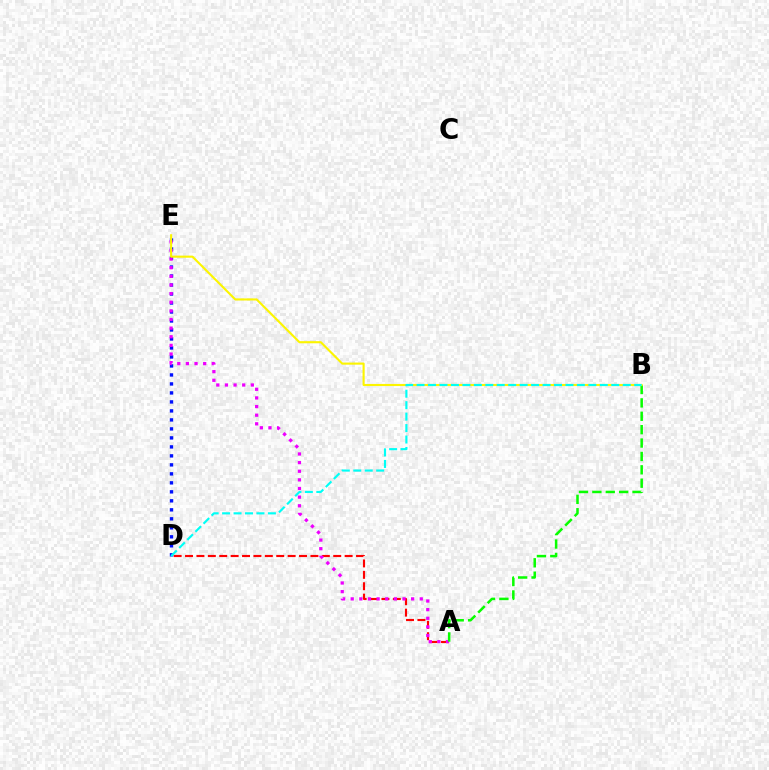{('A', 'D'): [{'color': '#ff0000', 'line_style': 'dashed', 'thickness': 1.55}], ('D', 'E'): [{'color': '#0010ff', 'line_style': 'dotted', 'thickness': 2.44}], ('A', 'E'): [{'color': '#ee00ff', 'line_style': 'dotted', 'thickness': 2.35}], ('A', 'B'): [{'color': '#08ff00', 'line_style': 'dashed', 'thickness': 1.82}], ('B', 'E'): [{'color': '#fcf500', 'line_style': 'solid', 'thickness': 1.52}], ('B', 'D'): [{'color': '#00fff6', 'line_style': 'dashed', 'thickness': 1.56}]}